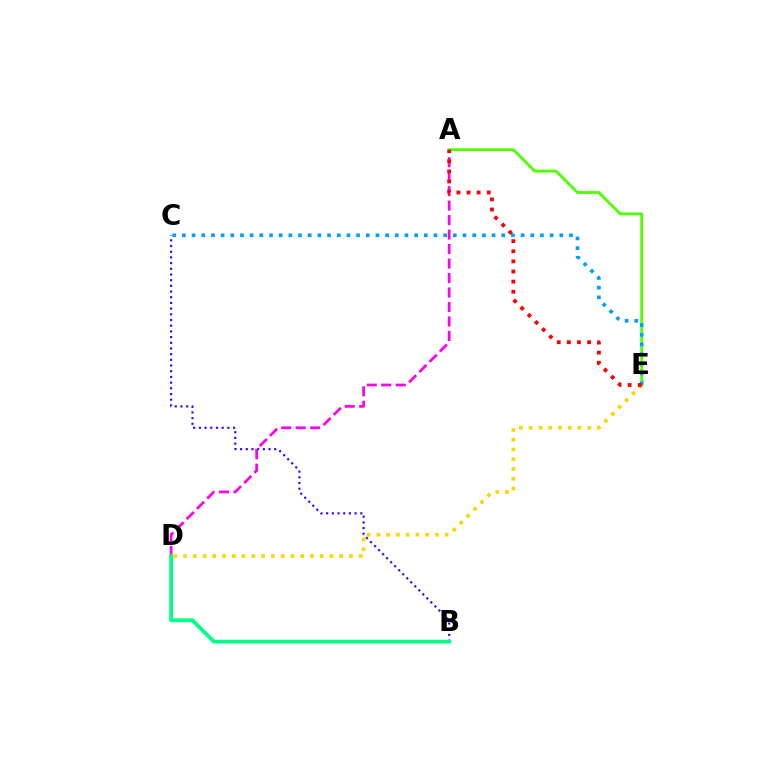{('D', 'E'): [{'color': '#ffd500', 'line_style': 'dotted', 'thickness': 2.65}], ('A', 'E'): [{'color': '#4fff00', 'line_style': 'solid', 'thickness': 2.03}, {'color': '#ff0000', 'line_style': 'dotted', 'thickness': 2.75}], ('B', 'C'): [{'color': '#3700ff', 'line_style': 'dotted', 'thickness': 1.55}], ('C', 'E'): [{'color': '#009eff', 'line_style': 'dotted', 'thickness': 2.63}], ('A', 'D'): [{'color': '#ff00ed', 'line_style': 'dashed', 'thickness': 1.97}], ('B', 'D'): [{'color': '#00ff86', 'line_style': 'solid', 'thickness': 2.72}]}